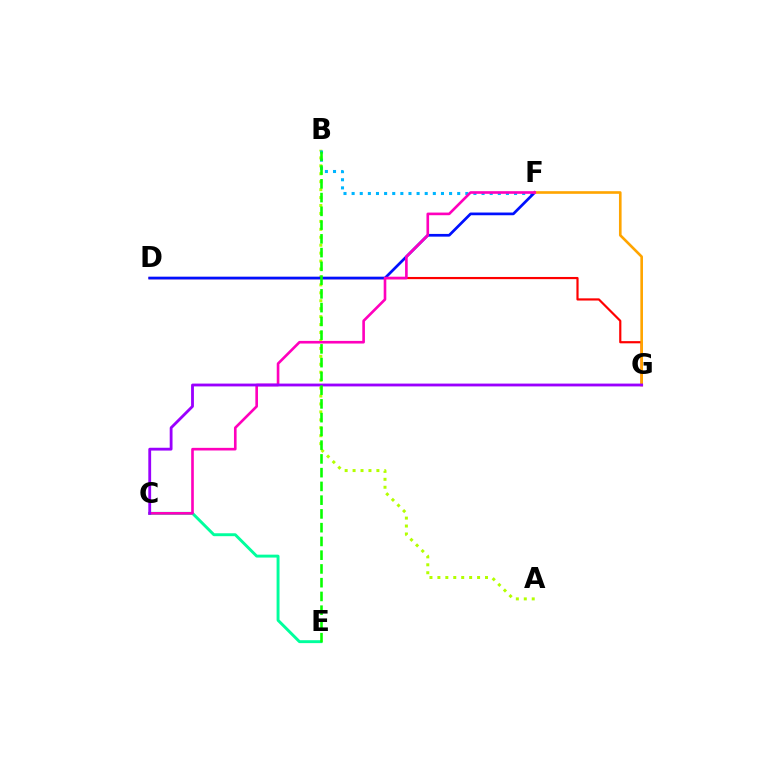{('A', 'B'): [{'color': '#b3ff00', 'line_style': 'dotted', 'thickness': 2.16}], ('B', 'F'): [{'color': '#00b5ff', 'line_style': 'dotted', 'thickness': 2.21}], ('C', 'E'): [{'color': '#00ff9d', 'line_style': 'solid', 'thickness': 2.1}], ('D', 'G'): [{'color': '#ff0000', 'line_style': 'solid', 'thickness': 1.58}], ('D', 'F'): [{'color': '#0010ff', 'line_style': 'solid', 'thickness': 1.95}], ('F', 'G'): [{'color': '#ffa500', 'line_style': 'solid', 'thickness': 1.89}], ('C', 'F'): [{'color': '#ff00bd', 'line_style': 'solid', 'thickness': 1.9}], ('C', 'G'): [{'color': '#9b00ff', 'line_style': 'solid', 'thickness': 2.03}], ('B', 'E'): [{'color': '#08ff00', 'line_style': 'dashed', 'thickness': 1.87}]}